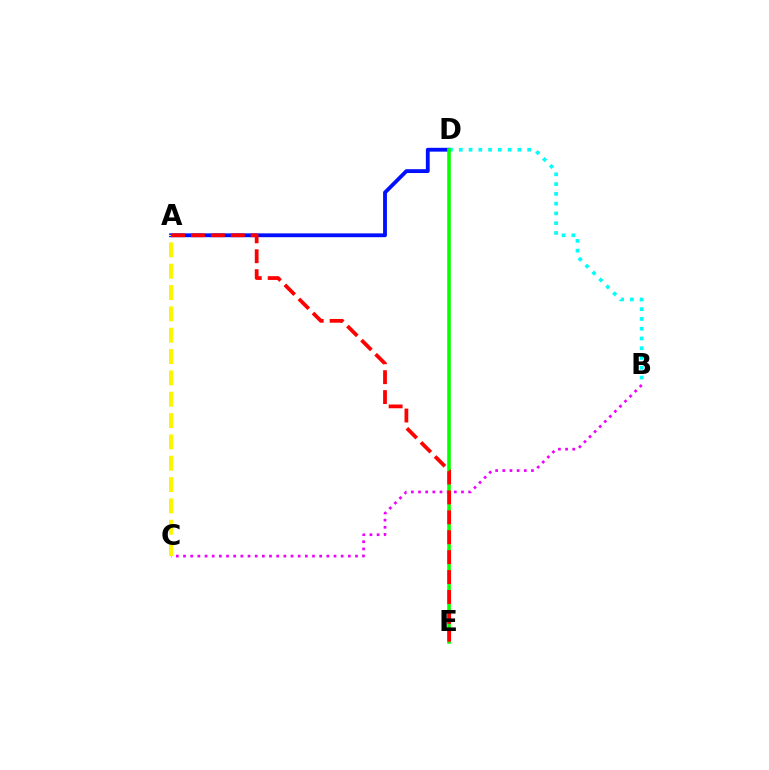{('A', 'D'): [{'color': '#0010ff', 'line_style': 'solid', 'thickness': 2.76}], ('B', 'C'): [{'color': '#ee00ff', 'line_style': 'dotted', 'thickness': 1.95}], ('B', 'D'): [{'color': '#00fff6', 'line_style': 'dotted', 'thickness': 2.65}], ('D', 'E'): [{'color': '#08ff00', 'line_style': 'solid', 'thickness': 2.58}], ('A', 'C'): [{'color': '#fcf500', 'line_style': 'dashed', 'thickness': 2.9}], ('A', 'E'): [{'color': '#ff0000', 'line_style': 'dashed', 'thickness': 2.71}]}